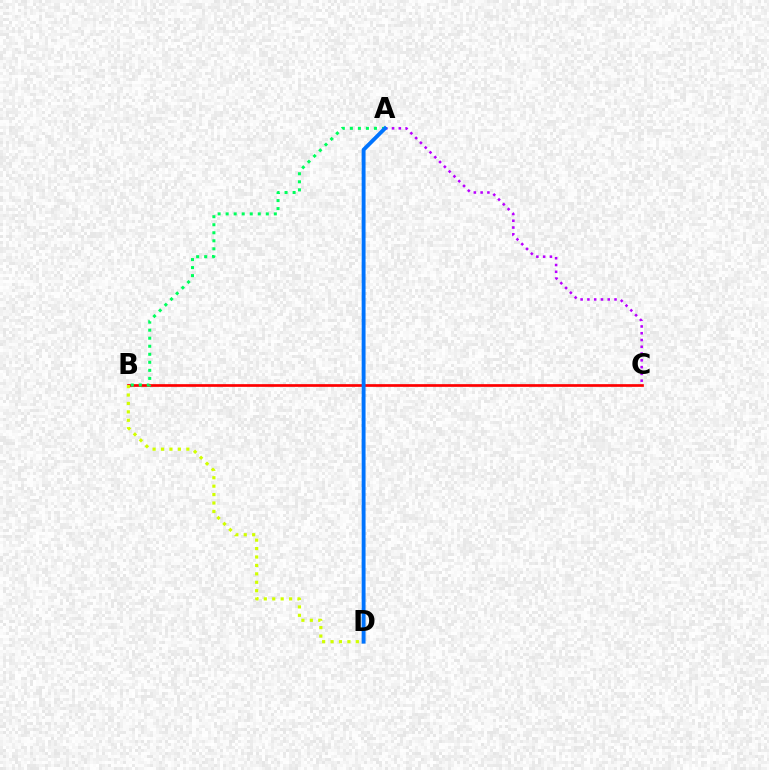{('A', 'C'): [{'color': '#b900ff', 'line_style': 'dotted', 'thickness': 1.84}], ('B', 'C'): [{'color': '#ff0000', 'line_style': 'solid', 'thickness': 1.95}], ('B', 'D'): [{'color': '#d1ff00', 'line_style': 'dotted', 'thickness': 2.29}], ('A', 'B'): [{'color': '#00ff5c', 'line_style': 'dotted', 'thickness': 2.18}], ('A', 'D'): [{'color': '#0074ff', 'line_style': 'solid', 'thickness': 2.79}]}